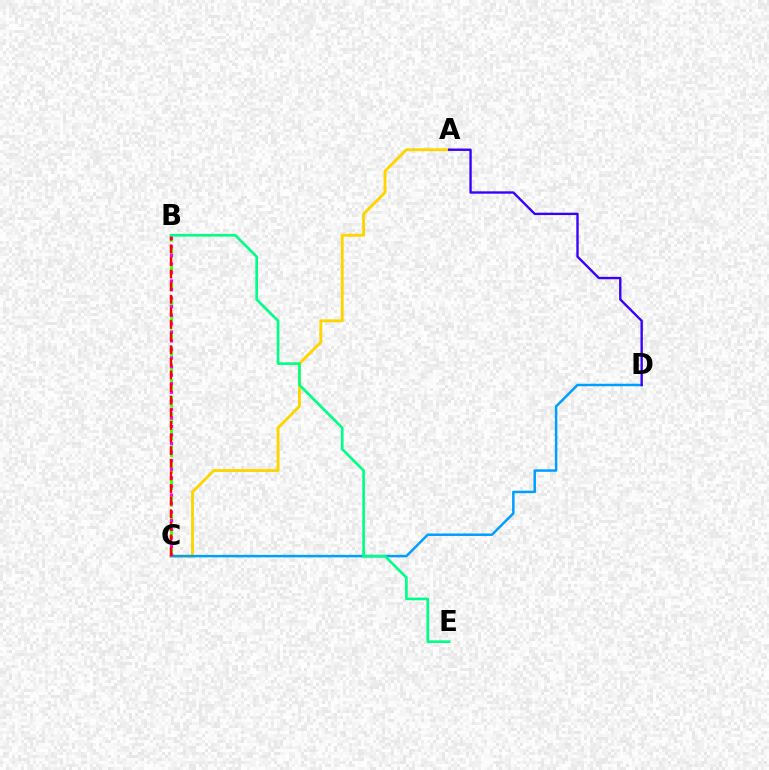{('A', 'C'): [{'color': '#ffd500', 'line_style': 'solid', 'thickness': 2.07}], ('B', 'C'): [{'color': '#4fff00', 'line_style': 'dashed', 'thickness': 2.25}, {'color': '#ff00ed', 'line_style': 'dotted', 'thickness': 2.33}, {'color': '#ff0000', 'line_style': 'dashed', 'thickness': 1.71}], ('C', 'D'): [{'color': '#009eff', 'line_style': 'solid', 'thickness': 1.79}], ('A', 'D'): [{'color': '#3700ff', 'line_style': 'solid', 'thickness': 1.7}], ('B', 'E'): [{'color': '#00ff86', 'line_style': 'solid', 'thickness': 1.92}]}